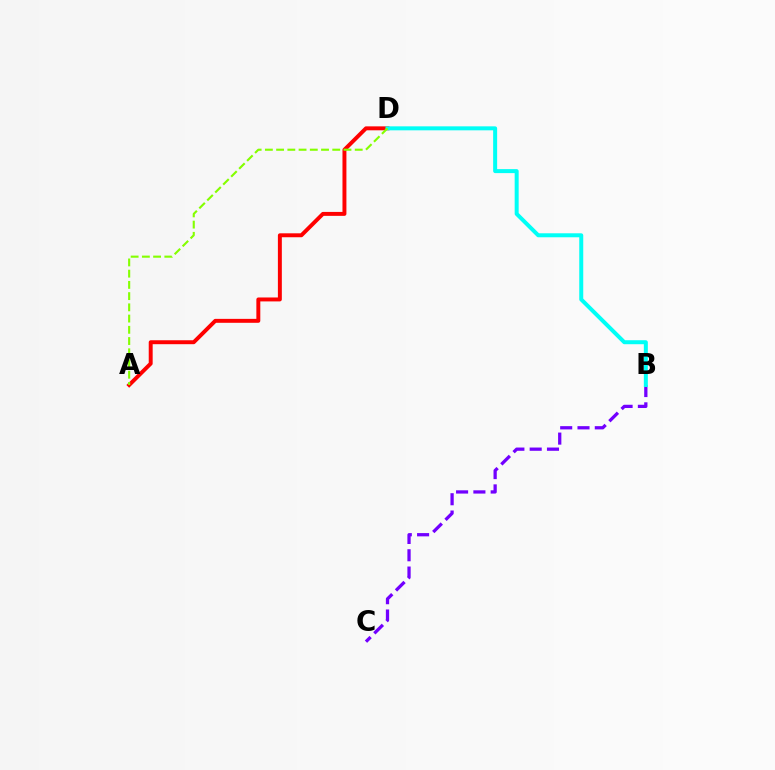{('A', 'D'): [{'color': '#ff0000', 'line_style': 'solid', 'thickness': 2.84}, {'color': '#84ff00', 'line_style': 'dashed', 'thickness': 1.53}], ('B', 'C'): [{'color': '#7200ff', 'line_style': 'dashed', 'thickness': 2.35}], ('B', 'D'): [{'color': '#00fff6', 'line_style': 'solid', 'thickness': 2.87}]}